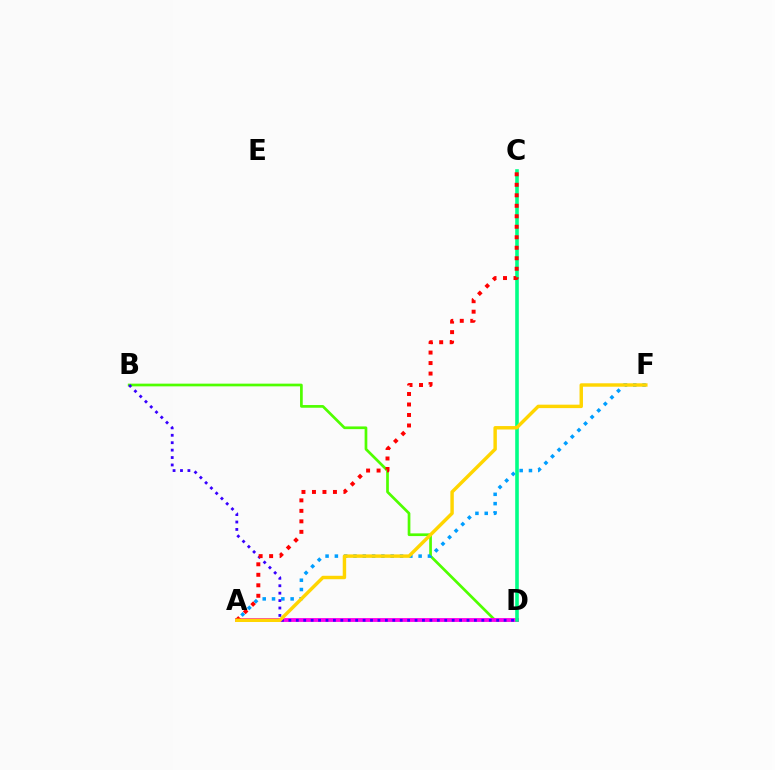{('B', 'D'): [{'color': '#4fff00', 'line_style': 'solid', 'thickness': 1.94}, {'color': '#3700ff', 'line_style': 'dotted', 'thickness': 2.02}], ('A', 'D'): [{'color': '#ff00ed', 'line_style': 'solid', 'thickness': 2.77}], ('A', 'F'): [{'color': '#009eff', 'line_style': 'dotted', 'thickness': 2.53}, {'color': '#ffd500', 'line_style': 'solid', 'thickness': 2.47}], ('C', 'D'): [{'color': '#00ff86', 'line_style': 'solid', 'thickness': 2.59}], ('A', 'C'): [{'color': '#ff0000', 'line_style': 'dotted', 'thickness': 2.85}]}